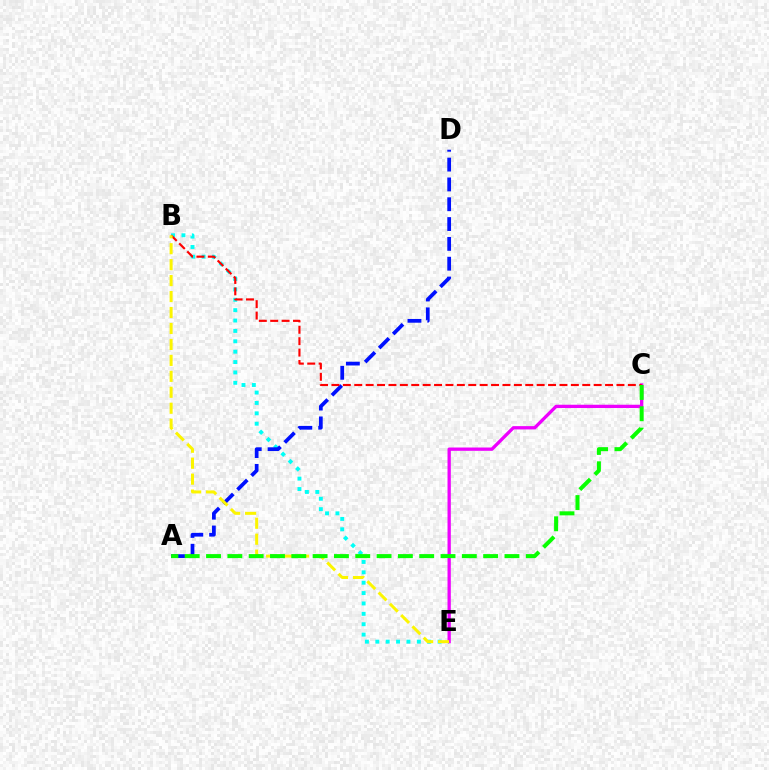{('B', 'E'): [{'color': '#00fff6', 'line_style': 'dotted', 'thickness': 2.82}, {'color': '#fcf500', 'line_style': 'dashed', 'thickness': 2.17}], ('A', 'D'): [{'color': '#0010ff', 'line_style': 'dashed', 'thickness': 2.69}], ('C', 'E'): [{'color': '#ee00ff', 'line_style': 'solid', 'thickness': 2.38}], ('B', 'C'): [{'color': '#ff0000', 'line_style': 'dashed', 'thickness': 1.55}], ('A', 'C'): [{'color': '#08ff00', 'line_style': 'dashed', 'thickness': 2.9}]}